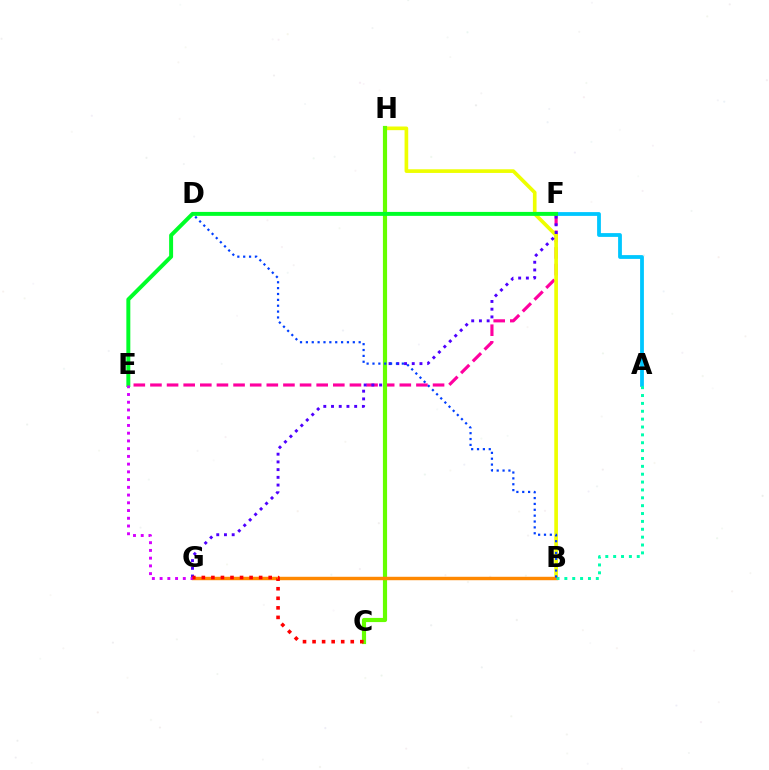{('A', 'F'): [{'color': '#00c7ff', 'line_style': 'solid', 'thickness': 2.73}], ('E', 'F'): [{'color': '#ff00a0', 'line_style': 'dashed', 'thickness': 2.26}, {'color': '#00ff27', 'line_style': 'solid', 'thickness': 2.85}], ('B', 'H'): [{'color': '#eeff00', 'line_style': 'solid', 'thickness': 2.64}], ('F', 'G'): [{'color': '#4f00ff', 'line_style': 'dotted', 'thickness': 2.1}], ('C', 'H'): [{'color': '#66ff00', 'line_style': 'solid', 'thickness': 3.0}], ('B', 'G'): [{'color': '#ff8800', 'line_style': 'solid', 'thickness': 2.47}], ('E', 'G'): [{'color': '#d600ff', 'line_style': 'dotted', 'thickness': 2.1}], ('A', 'B'): [{'color': '#00ffaf', 'line_style': 'dotted', 'thickness': 2.14}], ('C', 'G'): [{'color': '#ff0000', 'line_style': 'dotted', 'thickness': 2.59}], ('B', 'D'): [{'color': '#003fff', 'line_style': 'dotted', 'thickness': 1.59}]}